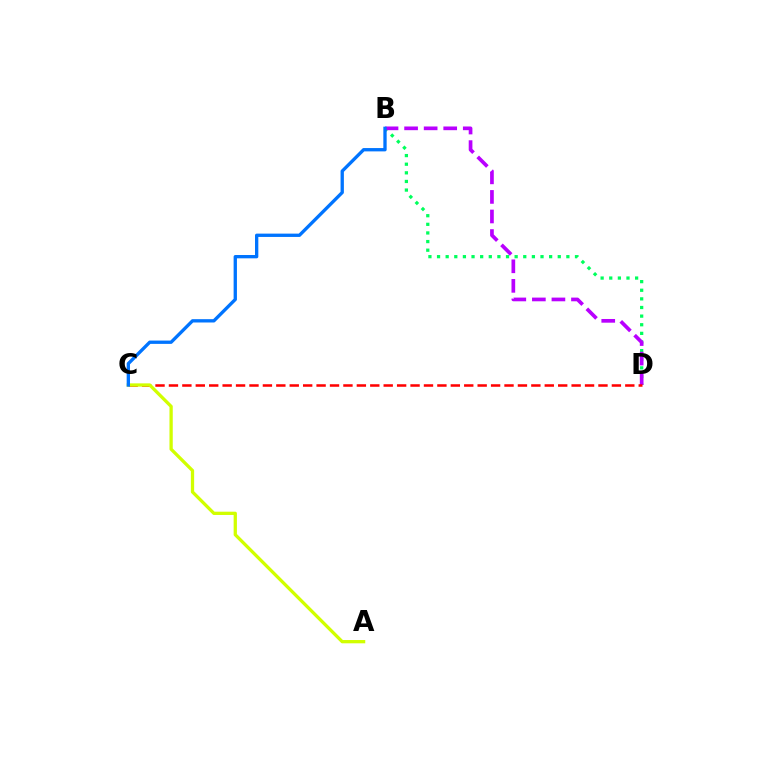{('B', 'D'): [{'color': '#00ff5c', 'line_style': 'dotted', 'thickness': 2.34}, {'color': '#b900ff', 'line_style': 'dashed', 'thickness': 2.66}], ('C', 'D'): [{'color': '#ff0000', 'line_style': 'dashed', 'thickness': 1.82}], ('A', 'C'): [{'color': '#d1ff00', 'line_style': 'solid', 'thickness': 2.36}], ('B', 'C'): [{'color': '#0074ff', 'line_style': 'solid', 'thickness': 2.39}]}